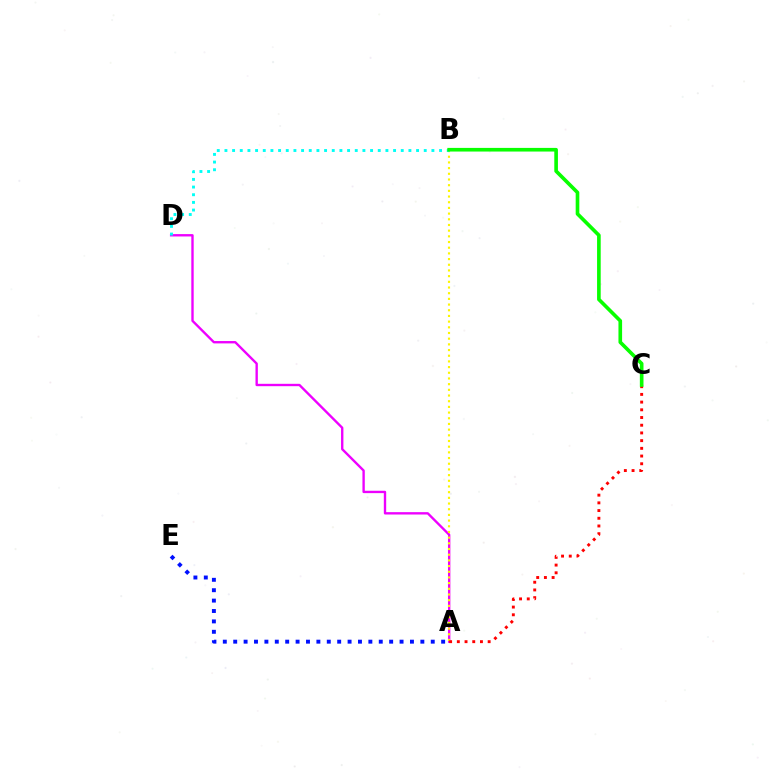{('A', 'D'): [{'color': '#ee00ff', 'line_style': 'solid', 'thickness': 1.7}], ('A', 'E'): [{'color': '#0010ff', 'line_style': 'dotted', 'thickness': 2.82}], ('A', 'B'): [{'color': '#fcf500', 'line_style': 'dotted', 'thickness': 1.54}], ('A', 'C'): [{'color': '#ff0000', 'line_style': 'dotted', 'thickness': 2.09}], ('B', 'D'): [{'color': '#00fff6', 'line_style': 'dotted', 'thickness': 2.08}], ('B', 'C'): [{'color': '#08ff00', 'line_style': 'solid', 'thickness': 2.62}]}